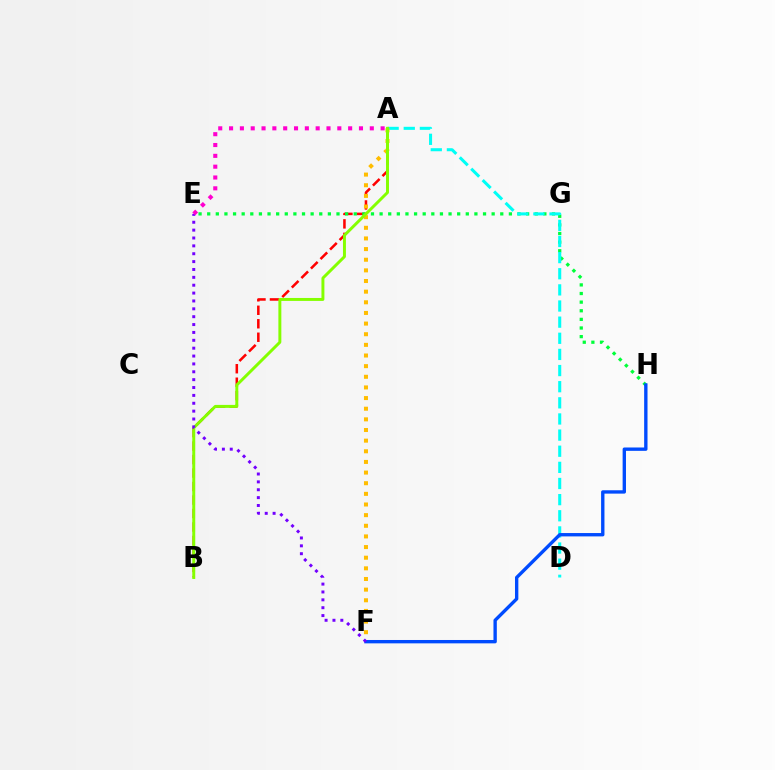{('A', 'B'): [{'color': '#ff0000', 'line_style': 'dashed', 'thickness': 1.83}, {'color': '#84ff00', 'line_style': 'solid', 'thickness': 2.13}], ('E', 'H'): [{'color': '#00ff39', 'line_style': 'dotted', 'thickness': 2.34}], ('A', 'D'): [{'color': '#00fff6', 'line_style': 'dashed', 'thickness': 2.19}], ('A', 'F'): [{'color': '#ffbd00', 'line_style': 'dotted', 'thickness': 2.89}], ('F', 'H'): [{'color': '#004bff', 'line_style': 'solid', 'thickness': 2.42}], ('E', 'F'): [{'color': '#7200ff', 'line_style': 'dotted', 'thickness': 2.14}], ('A', 'E'): [{'color': '#ff00cf', 'line_style': 'dotted', 'thickness': 2.94}]}